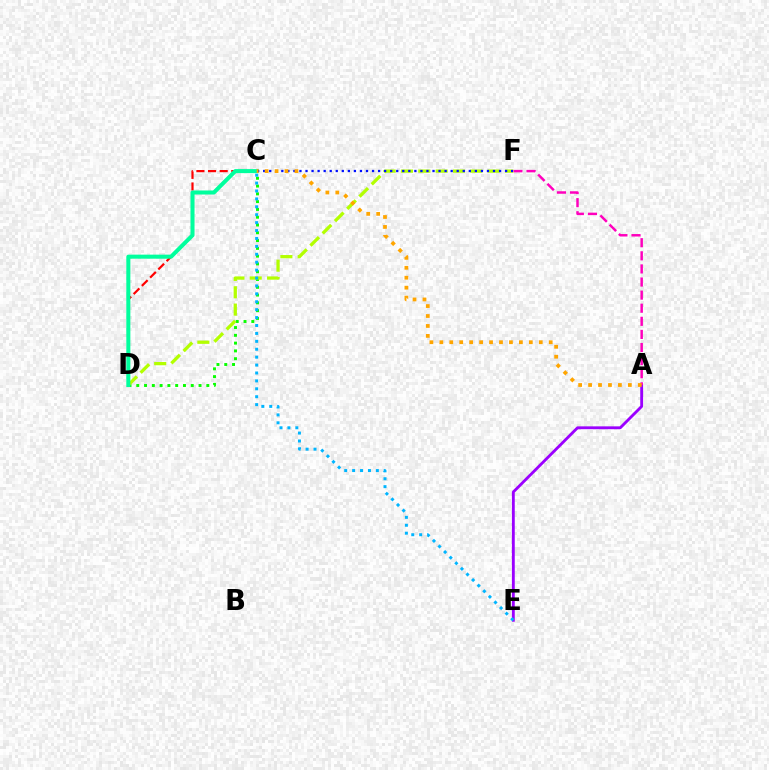{('C', 'D'): [{'color': '#ff0000', 'line_style': 'dashed', 'thickness': 1.58}, {'color': '#08ff00', 'line_style': 'dotted', 'thickness': 2.12}, {'color': '#00ff9d', 'line_style': 'solid', 'thickness': 2.91}], ('A', 'E'): [{'color': '#9b00ff', 'line_style': 'solid', 'thickness': 2.05}], ('A', 'F'): [{'color': '#ff00bd', 'line_style': 'dashed', 'thickness': 1.78}], ('D', 'F'): [{'color': '#b3ff00', 'line_style': 'dashed', 'thickness': 2.36}], ('C', 'E'): [{'color': '#00b5ff', 'line_style': 'dotted', 'thickness': 2.15}], ('C', 'F'): [{'color': '#0010ff', 'line_style': 'dotted', 'thickness': 1.64}], ('A', 'C'): [{'color': '#ffa500', 'line_style': 'dotted', 'thickness': 2.7}]}